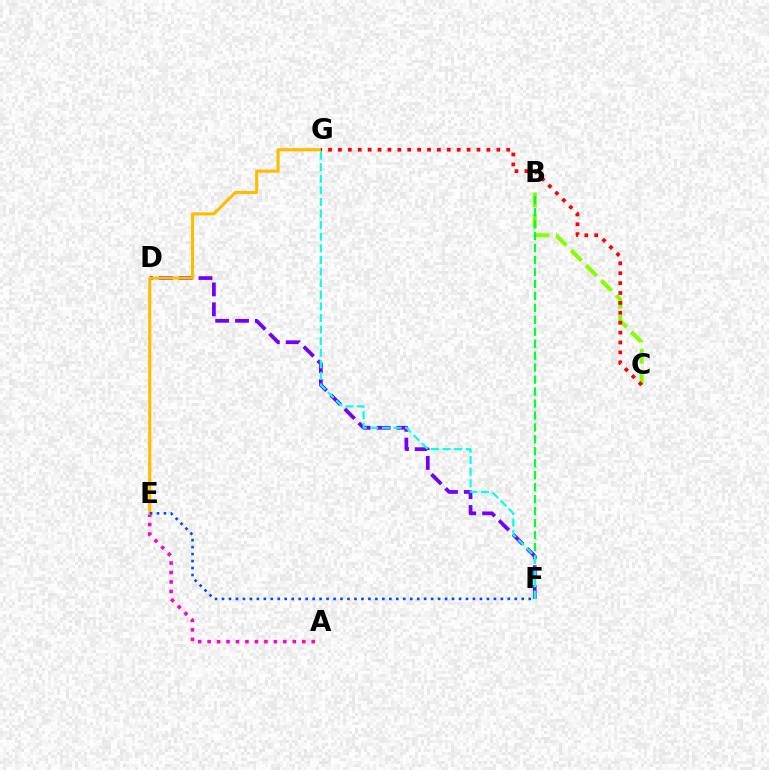{('A', 'E'): [{'color': '#ff00cf', 'line_style': 'dotted', 'thickness': 2.57}], ('B', 'C'): [{'color': '#84ff00', 'line_style': 'dashed', 'thickness': 2.9}], ('D', 'F'): [{'color': '#7200ff', 'line_style': 'dashed', 'thickness': 2.7}], ('E', 'G'): [{'color': '#ffbd00', 'line_style': 'solid', 'thickness': 2.25}], ('B', 'F'): [{'color': '#00ff39', 'line_style': 'dashed', 'thickness': 1.62}], ('C', 'G'): [{'color': '#ff0000', 'line_style': 'dotted', 'thickness': 2.69}], ('E', 'F'): [{'color': '#004bff', 'line_style': 'dotted', 'thickness': 1.89}], ('F', 'G'): [{'color': '#00fff6', 'line_style': 'dashed', 'thickness': 1.58}]}